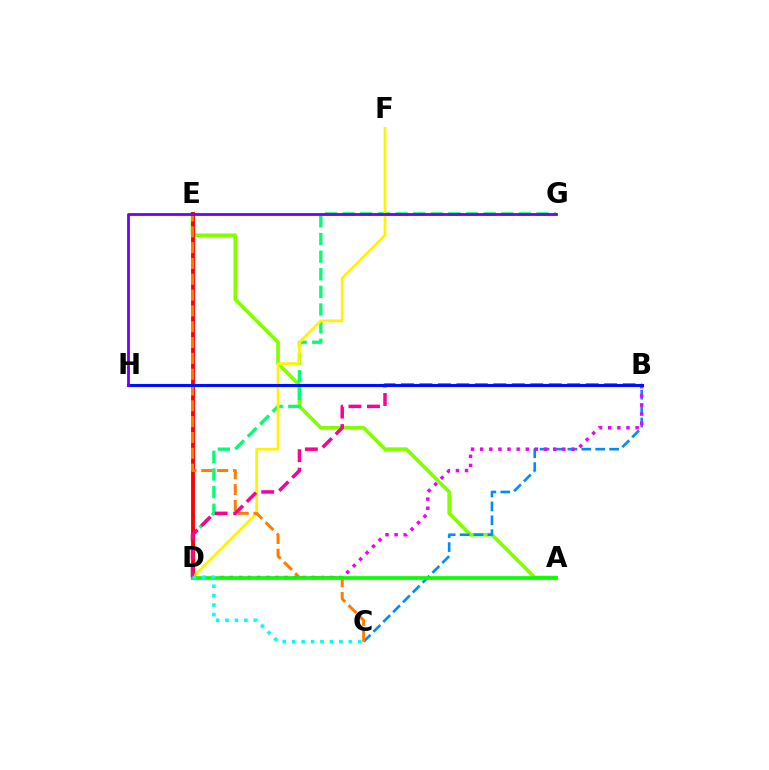{('A', 'E'): [{'color': '#84ff00', 'line_style': 'solid', 'thickness': 2.62}], ('D', 'G'): [{'color': '#00ff74', 'line_style': 'dashed', 'thickness': 2.39}], ('B', 'C'): [{'color': '#008cff', 'line_style': 'dashed', 'thickness': 1.89}], ('D', 'E'): [{'color': '#ff0000', 'line_style': 'solid', 'thickness': 2.77}], ('D', 'F'): [{'color': '#fcf500', 'line_style': 'solid', 'thickness': 1.96}], ('C', 'E'): [{'color': '#ff7c00', 'line_style': 'dashed', 'thickness': 2.15}], ('B', 'D'): [{'color': '#ee00ff', 'line_style': 'dotted', 'thickness': 2.48}, {'color': '#ff0094', 'line_style': 'dashed', 'thickness': 2.51}], ('A', 'D'): [{'color': '#08ff00', 'line_style': 'solid', 'thickness': 2.67}], ('C', 'D'): [{'color': '#00fff6', 'line_style': 'dotted', 'thickness': 2.56}], ('B', 'H'): [{'color': '#0010ff', 'line_style': 'solid', 'thickness': 2.24}], ('G', 'H'): [{'color': '#7200ff', 'line_style': 'solid', 'thickness': 2.03}]}